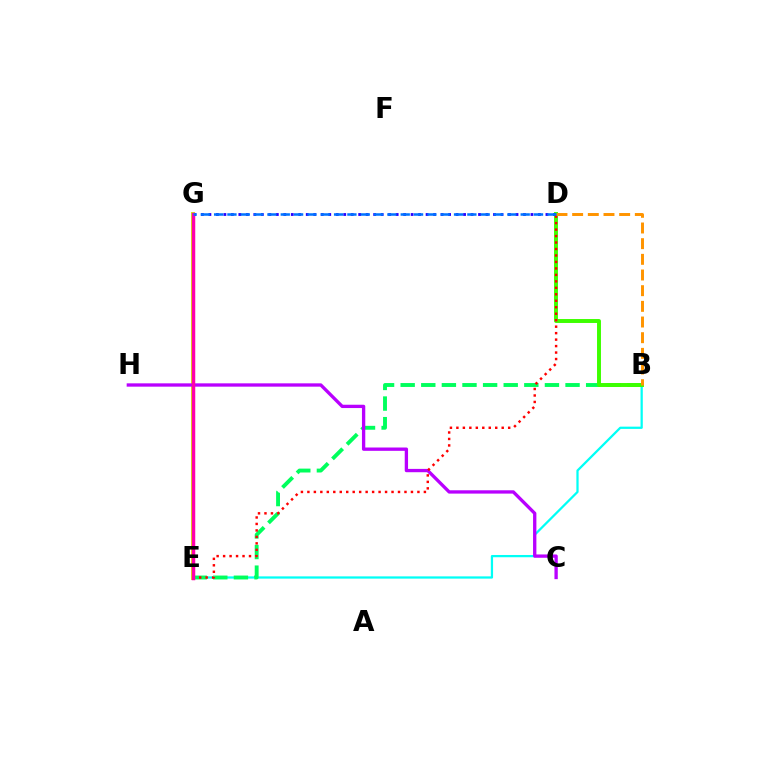{('B', 'E'): [{'color': '#00fff6', 'line_style': 'solid', 'thickness': 1.62}, {'color': '#00ff5c', 'line_style': 'dashed', 'thickness': 2.8}], ('B', 'D'): [{'color': '#3dff00', 'line_style': 'solid', 'thickness': 2.84}, {'color': '#ff9400', 'line_style': 'dashed', 'thickness': 2.13}], ('E', 'G'): [{'color': '#d1ff00', 'line_style': 'solid', 'thickness': 2.87}, {'color': '#ff00ac', 'line_style': 'solid', 'thickness': 2.52}], ('D', 'G'): [{'color': '#2500ff', 'line_style': 'dotted', 'thickness': 2.04}, {'color': '#0074ff', 'line_style': 'dashed', 'thickness': 1.81}], ('C', 'H'): [{'color': '#b900ff', 'line_style': 'solid', 'thickness': 2.39}], ('D', 'E'): [{'color': '#ff0000', 'line_style': 'dotted', 'thickness': 1.76}]}